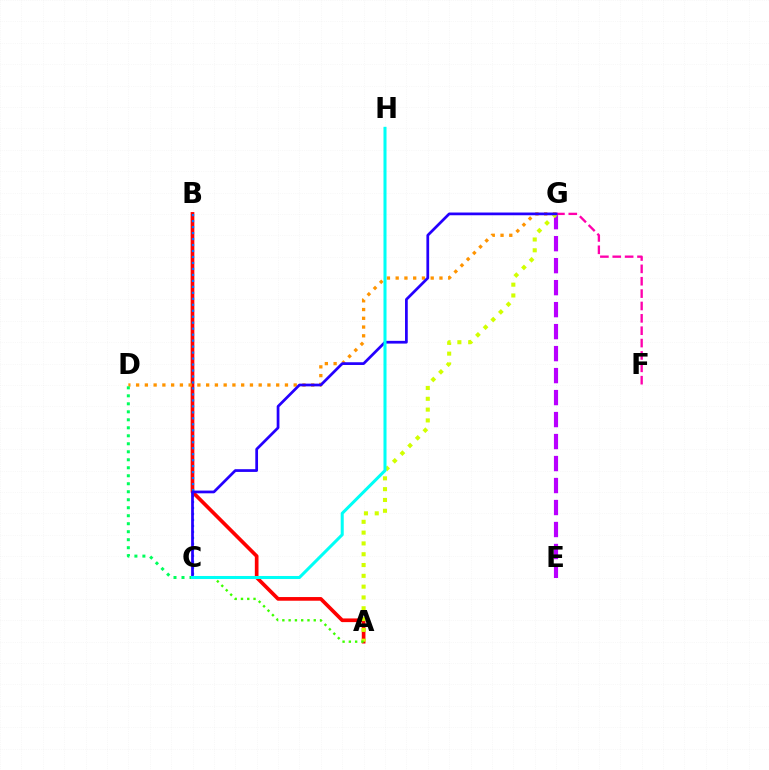{('E', 'G'): [{'color': '#b900ff', 'line_style': 'dashed', 'thickness': 2.99}], ('A', 'B'): [{'color': '#ff0000', 'line_style': 'solid', 'thickness': 2.65}], ('D', 'G'): [{'color': '#ff9400', 'line_style': 'dotted', 'thickness': 2.38}], ('C', 'D'): [{'color': '#00ff5c', 'line_style': 'dotted', 'thickness': 2.17}], ('A', 'G'): [{'color': '#d1ff00', 'line_style': 'dotted', 'thickness': 2.94}], ('B', 'C'): [{'color': '#0074ff', 'line_style': 'dotted', 'thickness': 1.62}], ('F', 'G'): [{'color': '#ff00ac', 'line_style': 'dashed', 'thickness': 1.68}], ('C', 'G'): [{'color': '#2500ff', 'line_style': 'solid', 'thickness': 1.97}], ('A', 'C'): [{'color': '#3dff00', 'line_style': 'dotted', 'thickness': 1.71}], ('C', 'H'): [{'color': '#00fff6', 'line_style': 'solid', 'thickness': 2.19}]}